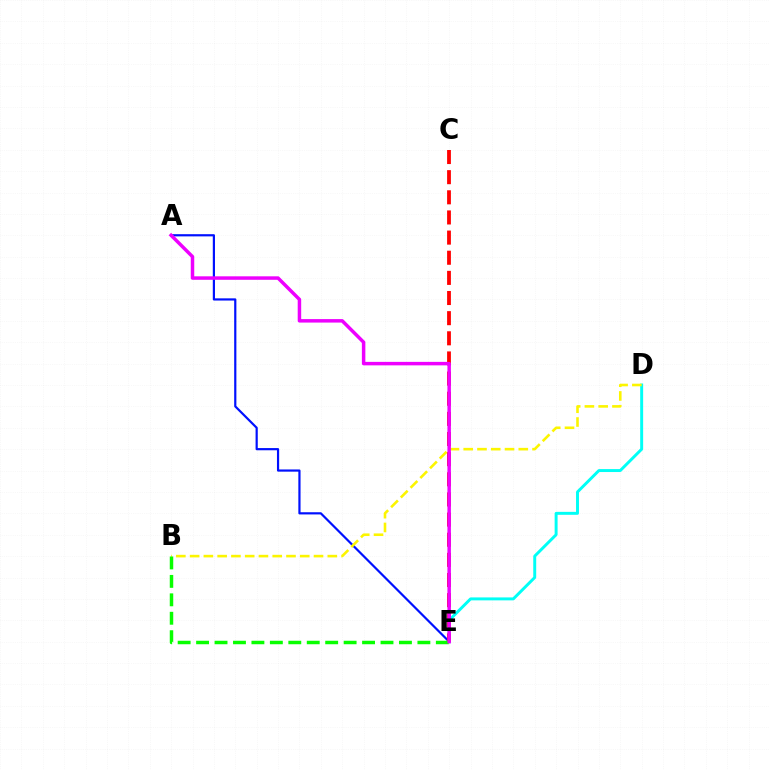{('A', 'E'): [{'color': '#0010ff', 'line_style': 'solid', 'thickness': 1.58}, {'color': '#ee00ff', 'line_style': 'solid', 'thickness': 2.51}], ('D', 'E'): [{'color': '#00fff6', 'line_style': 'solid', 'thickness': 2.12}], ('B', 'D'): [{'color': '#fcf500', 'line_style': 'dashed', 'thickness': 1.87}], ('C', 'E'): [{'color': '#ff0000', 'line_style': 'dashed', 'thickness': 2.74}], ('B', 'E'): [{'color': '#08ff00', 'line_style': 'dashed', 'thickness': 2.51}]}